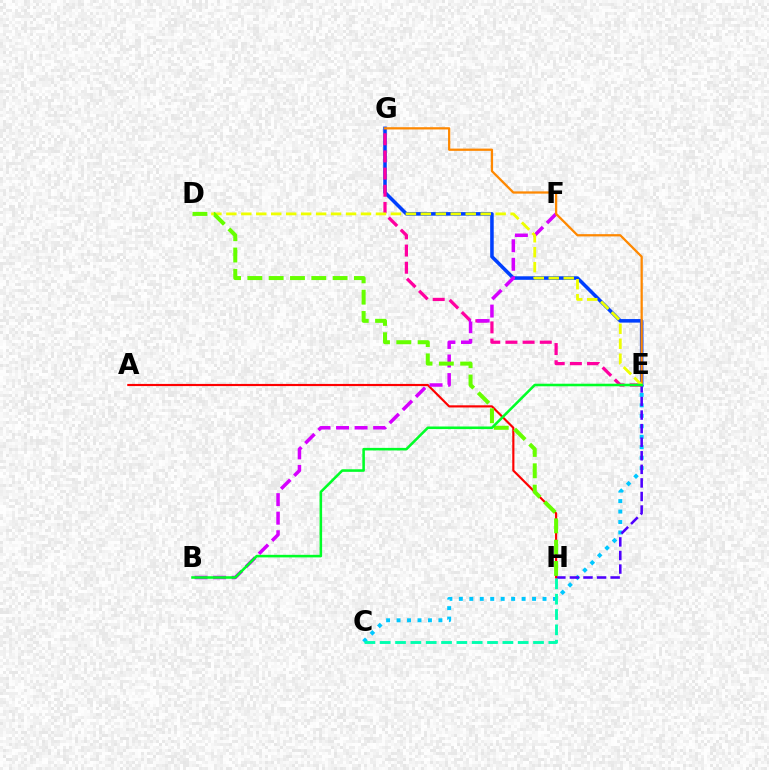{('C', 'E'): [{'color': '#00c7ff', 'line_style': 'dotted', 'thickness': 2.84}], ('E', 'H'): [{'color': '#4f00ff', 'line_style': 'dashed', 'thickness': 1.84}], ('A', 'H'): [{'color': '#ff0000', 'line_style': 'solid', 'thickness': 1.55}], ('E', 'G'): [{'color': '#003fff', 'line_style': 'solid', 'thickness': 2.55}, {'color': '#ff00a0', 'line_style': 'dashed', 'thickness': 2.33}, {'color': '#ff8800', 'line_style': 'solid', 'thickness': 1.63}], ('C', 'H'): [{'color': '#00ffaf', 'line_style': 'dashed', 'thickness': 2.08}], ('B', 'F'): [{'color': '#d600ff', 'line_style': 'dashed', 'thickness': 2.52}], ('D', 'E'): [{'color': '#eeff00', 'line_style': 'dashed', 'thickness': 2.03}], ('D', 'H'): [{'color': '#66ff00', 'line_style': 'dashed', 'thickness': 2.9}], ('B', 'E'): [{'color': '#00ff27', 'line_style': 'solid', 'thickness': 1.84}]}